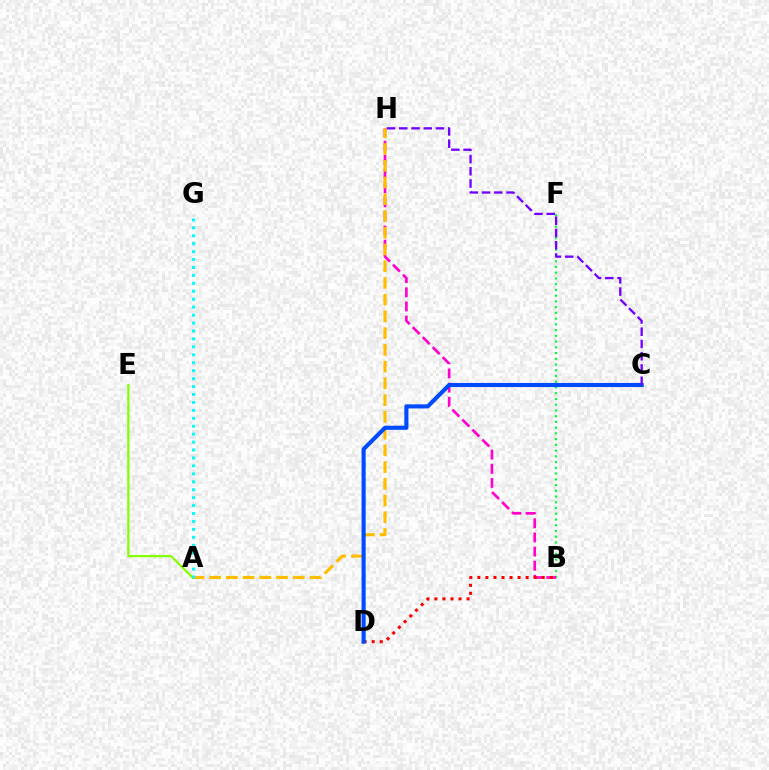{('A', 'E'): [{'color': '#84ff00', 'line_style': 'solid', 'thickness': 1.59}], ('B', 'F'): [{'color': '#00ff39', 'line_style': 'dotted', 'thickness': 1.56}], ('B', 'H'): [{'color': '#ff00cf', 'line_style': 'dashed', 'thickness': 1.92}], ('B', 'D'): [{'color': '#ff0000', 'line_style': 'dotted', 'thickness': 2.19}], ('A', 'H'): [{'color': '#ffbd00', 'line_style': 'dashed', 'thickness': 2.27}], ('C', 'D'): [{'color': '#004bff', 'line_style': 'solid', 'thickness': 2.96}], ('C', 'H'): [{'color': '#7200ff', 'line_style': 'dashed', 'thickness': 1.66}], ('A', 'G'): [{'color': '#00fff6', 'line_style': 'dotted', 'thickness': 2.16}]}